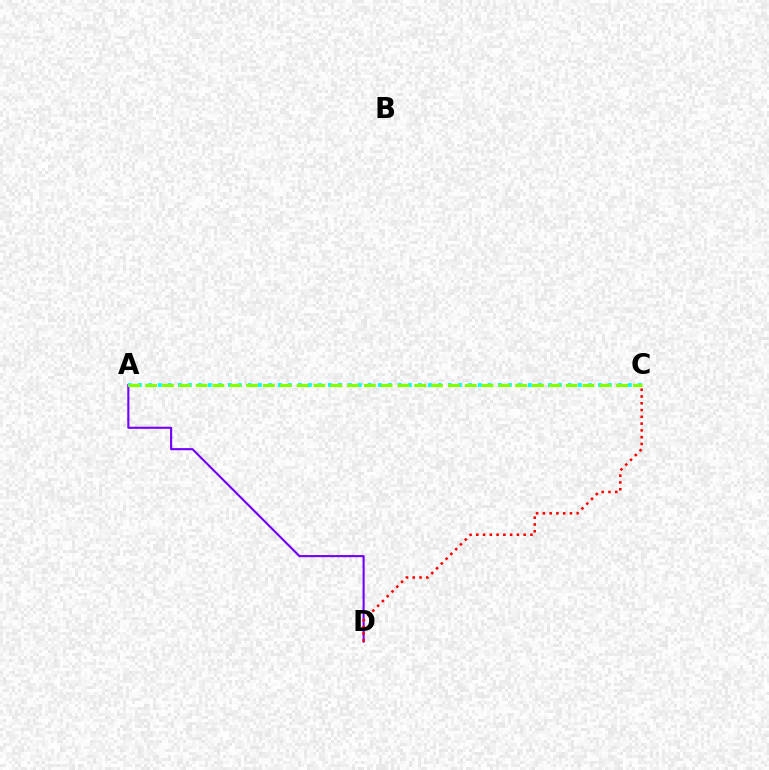{('A', 'D'): [{'color': '#7200ff', 'line_style': 'solid', 'thickness': 1.51}], ('A', 'C'): [{'color': '#00fff6', 'line_style': 'dotted', 'thickness': 2.72}, {'color': '#84ff00', 'line_style': 'dashed', 'thickness': 2.28}], ('C', 'D'): [{'color': '#ff0000', 'line_style': 'dotted', 'thickness': 1.84}]}